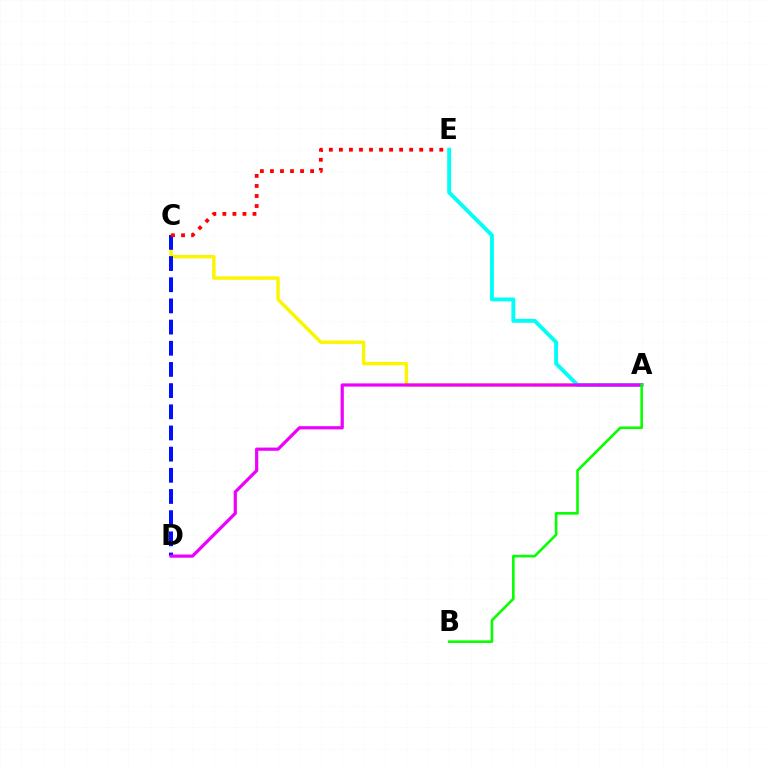{('A', 'C'): [{'color': '#fcf500', 'line_style': 'solid', 'thickness': 2.47}], ('C', 'D'): [{'color': '#0010ff', 'line_style': 'dashed', 'thickness': 2.88}], ('A', 'E'): [{'color': '#00fff6', 'line_style': 'solid', 'thickness': 2.8}], ('C', 'E'): [{'color': '#ff0000', 'line_style': 'dotted', 'thickness': 2.73}], ('A', 'D'): [{'color': '#ee00ff', 'line_style': 'solid', 'thickness': 2.31}], ('A', 'B'): [{'color': '#08ff00', 'line_style': 'solid', 'thickness': 1.88}]}